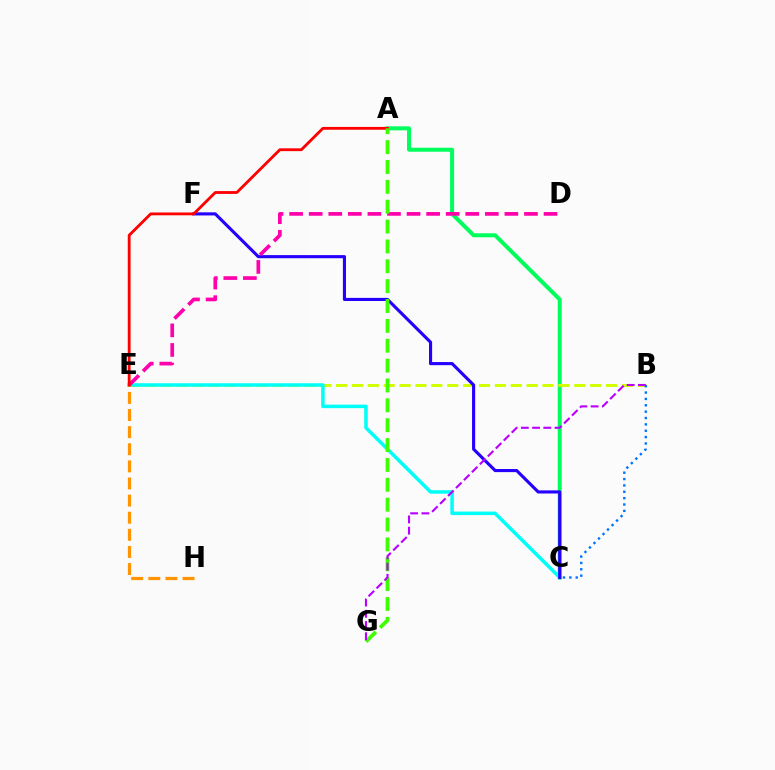{('A', 'C'): [{'color': '#00ff5c', 'line_style': 'solid', 'thickness': 2.89}], ('B', 'E'): [{'color': '#d1ff00', 'line_style': 'dashed', 'thickness': 2.16}], ('C', 'E'): [{'color': '#00fff6', 'line_style': 'solid', 'thickness': 2.53}], ('E', 'H'): [{'color': '#ff9400', 'line_style': 'dashed', 'thickness': 2.33}], ('C', 'F'): [{'color': '#2500ff', 'line_style': 'solid', 'thickness': 2.25}], ('D', 'E'): [{'color': '#ff00ac', 'line_style': 'dashed', 'thickness': 2.66}], ('B', 'C'): [{'color': '#0074ff', 'line_style': 'dotted', 'thickness': 1.73}], ('A', 'E'): [{'color': '#ff0000', 'line_style': 'solid', 'thickness': 2.03}], ('A', 'G'): [{'color': '#3dff00', 'line_style': 'dashed', 'thickness': 2.7}], ('B', 'G'): [{'color': '#b900ff', 'line_style': 'dashed', 'thickness': 1.53}]}